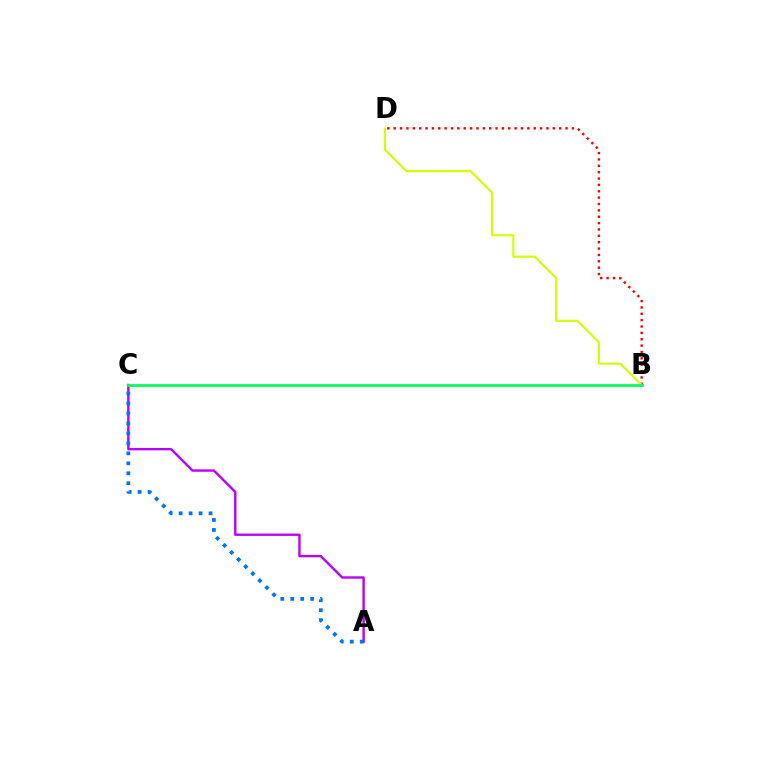{('A', 'C'): [{'color': '#b900ff', 'line_style': 'solid', 'thickness': 1.71}, {'color': '#0074ff', 'line_style': 'dotted', 'thickness': 2.71}], ('B', 'D'): [{'color': '#ff0000', 'line_style': 'dotted', 'thickness': 1.73}, {'color': '#d1ff00', 'line_style': 'solid', 'thickness': 1.51}], ('B', 'C'): [{'color': '#00ff5c', 'line_style': 'solid', 'thickness': 1.97}]}